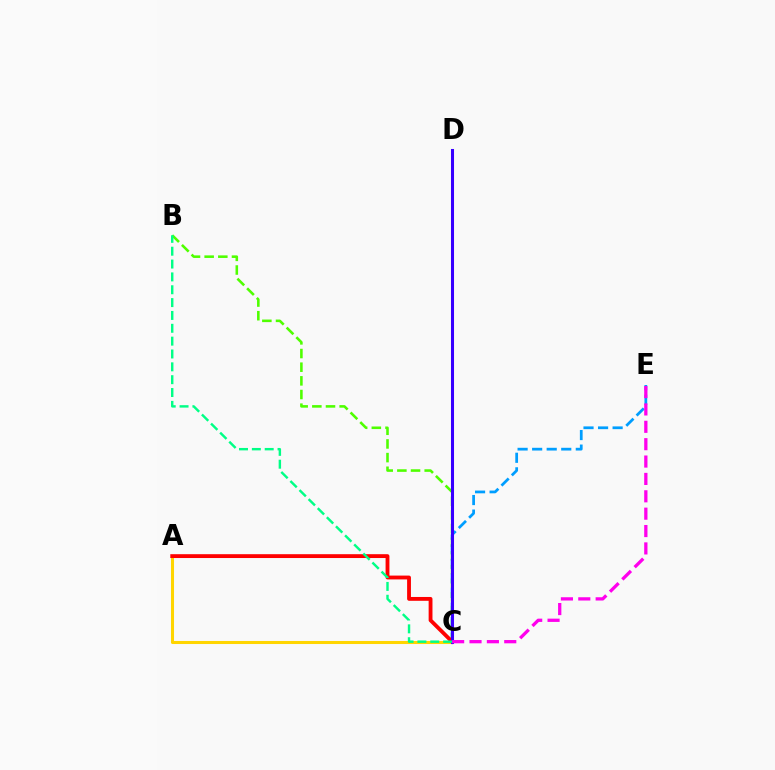{('C', 'E'): [{'color': '#009eff', 'line_style': 'dashed', 'thickness': 1.98}, {'color': '#ff00ed', 'line_style': 'dashed', 'thickness': 2.36}], ('A', 'C'): [{'color': '#ffd500', 'line_style': 'solid', 'thickness': 2.2}, {'color': '#ff0000', 'line_style': 'solid', 'thickness': 2.76}], ('B', 'C'): [{'color': '#4fff00', 'line_style': 'dashed', 'thickness': 1.86}, {'color': '#00ff86', 'line_style': 'dashed', 'thickness': 1.75}], ('C', 'D'): [{'color': '#3700ff', 'line_style': 'solid', 'thickness': 2.2}]}